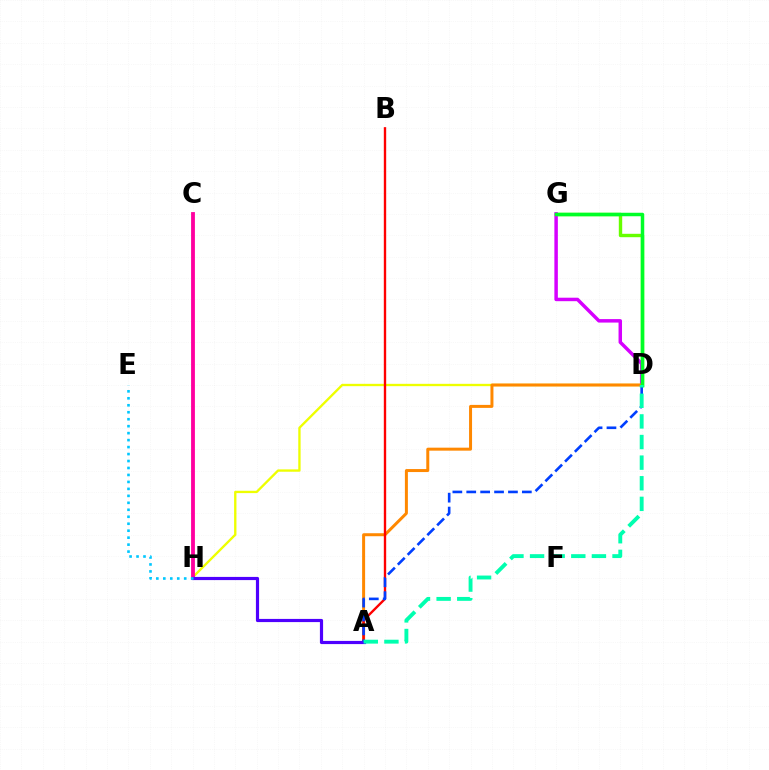{('D', 'G'): [{'color': '#66ff00', 'line_style': 'solid', 'thickness': 2.45}, {'color': '#d600ff', 'line_style': 'solid', 'thickness': 2.5}, {'color': '#00ff27', 'line_style': 'solid', 'thickness': 2.51}], ('D', 'H'): [{'color': '#eeff00', 'line_style': 'solid', 'thickness': 1.69}], ('A', 'D'): [{'color': '#ff8800', 'line_style': 'solid', 'thickness': 2.15}, {'color': '#003fff', 'line_style': 'dashed', 'thickness': 1.89}, {'color': '#00ffaf', 'line_style': 'dashed', 'thickness': 2.8}], ('C', 'H'): [{'color': '#ff00a0', 'line_style': 'solid', 'thickness': 2.75}], ('A', 'B'): [{'color': '#ff0000', 'line_style': 'solid', 'thickness': 1.7}], ('A', 'H'): [{'color': '#4f00ff', 'line_style': 'solid', 'thickness': 2.29}], ('E', 'H'): [{'color': '#00c7ff', 'line_style': 'dotted', 'thickness': 1.89}]}